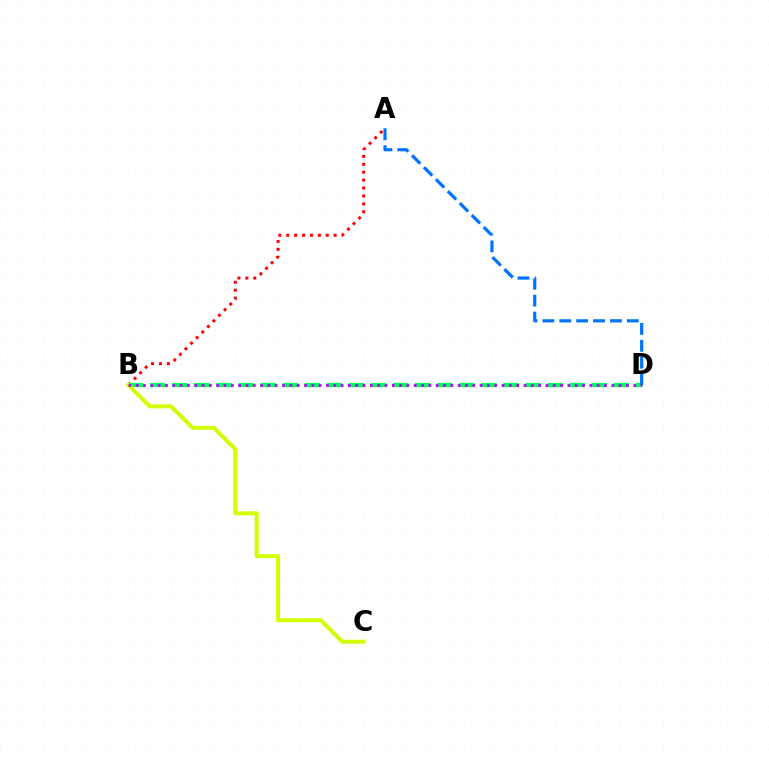{('A', 'B'): [{'color': '#ff0000', 'line_style': 'dotted', 'thickness': 2.15}], ('B', 'D'): [{'color': '#00ff5c', 'line_style': 'dashed', 'thickness': 3.0}, {'color': '#b900ff', 'line_style': 'dotted', 'thickness': 1.99}], ('A', 'D'): [{'color': '#0074ff', 'line_style': 'dashed', 'thickness': 2.3}], ('B', 'C'): [{'color': '#d1ff00', 'line_style': 'solid', 'thickness': 2.87}]}